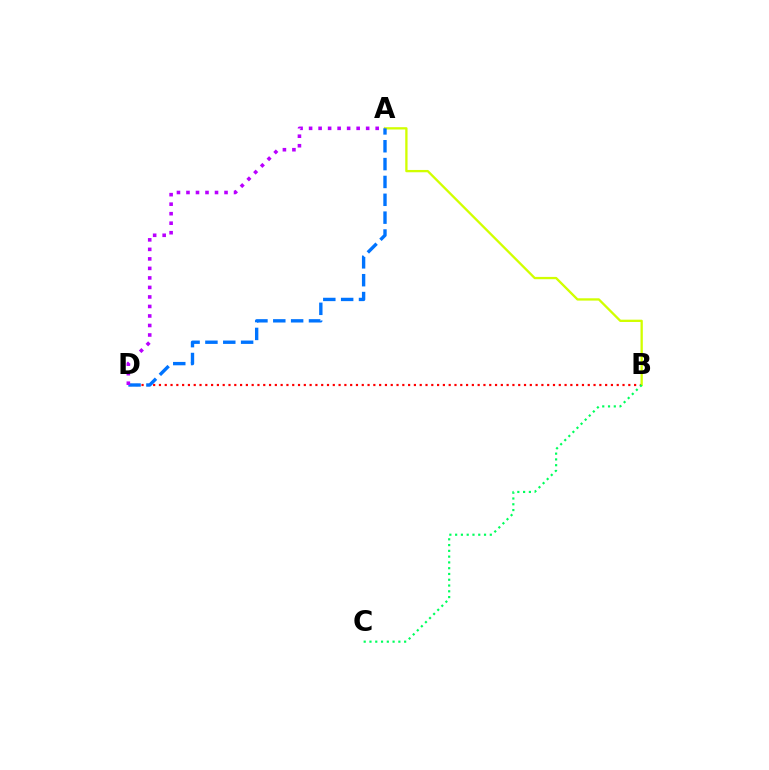{('B', 'D'): [{'color': '#ff0000', 'line_style': 'dotted', 'thickness': 1.57}], ('A', 'B'): [{'color': '#d1ff00', 'line_style': 'solid', 'thickness': 1.66}], ('B', 'C'): [{'color': '#00ff5c', 'line_style': 'dotted', 'thickness': 1.57}], ('A', 'D'): [{'color': '#0074ff', 'line_style': 'dashed', 'thickness': 2.43}, {'color': '#b900ff', 'line_style': 'dotted', 'thickness': 2.58}]}